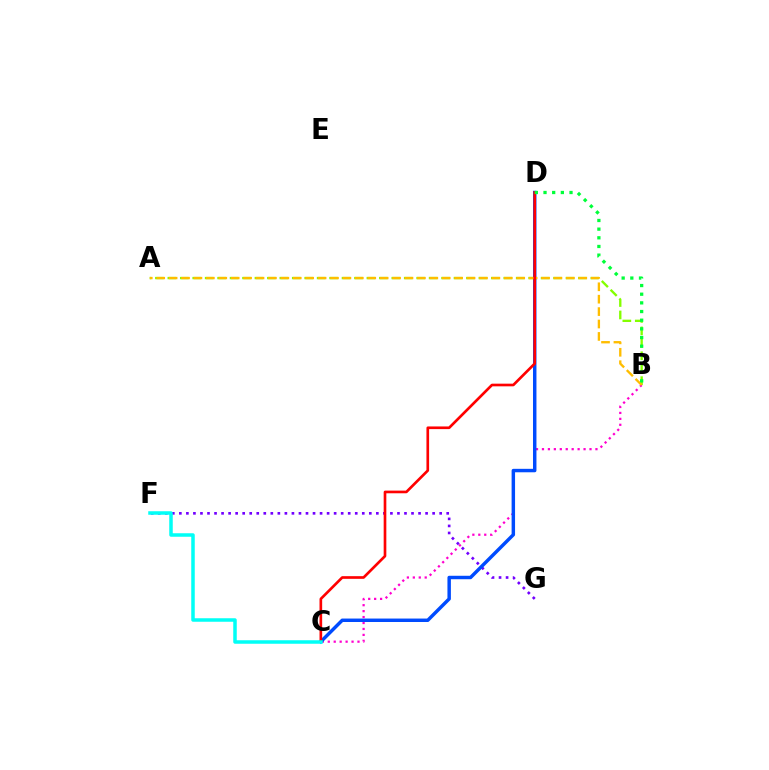{('F', 'G'): [{'color': '#7200ff', 'line_style': 'dotted', 'thickness': 1.91}], ('A', 'B'): [{'color': '#84ff00', 'line_style': 'dashed', 'thickness': 1.69}, {'color': '#ffbd00', 'line_style': 'dashed', 'thickness': 1.69}], ('B', 'C'): [{'color': '#ff00cf', 'line_style': 'dotted', 'thickness': 1.61}], ('C', 'D'): [{'color': '#004bff', 'line_style': 'solid', 'thickness': 2.49}, {'color': '#ff0000', 'line_style': 'solid', 'thickness': 1.92}], ('B', 'D'): [{'color': '#00ff39', 'line_style': 'dotted', 'thickness': 2.35}], ('C', 'F'): [{'color': '#00fff6', 'line_style': 'solid', 'thickness': 2.52}]}